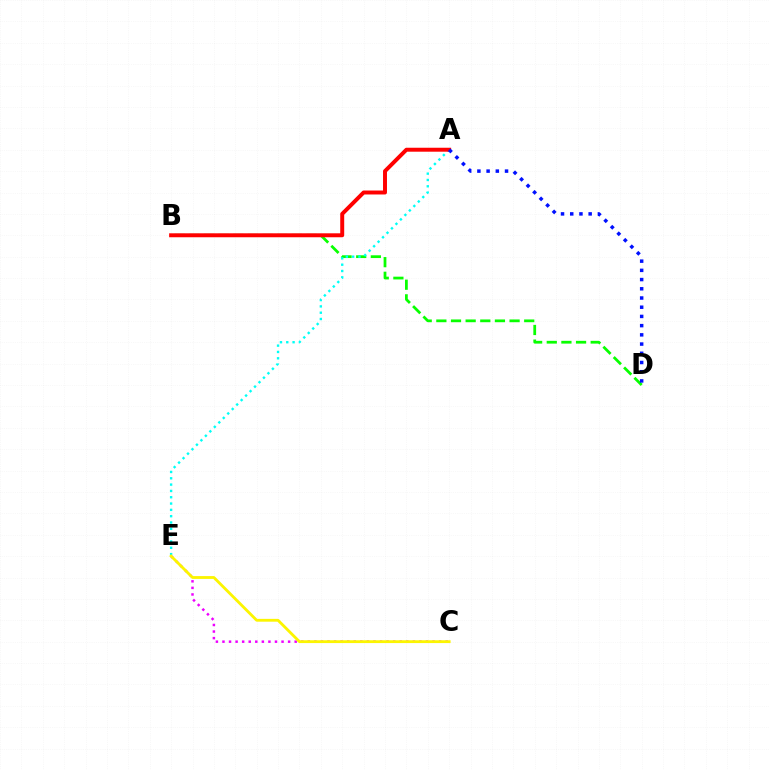{('B', 'D'): [{'color': '#08ff00', 'line_style': 'dashed', 'thickness': 1.99}], ('A', 'E'): [{'color': '#00fff6', 'line_style': 'dotted', 'thickness': 1.72}], ('C', 'E'): [{'color': '#ee00ff', 'line_style': 'dotted', 'thickness': 1.78}, {'color': '#fcf500', 'line_style': 'solid', 'thickness': 2.03}], ('A', 'B'): [{'color': '#ff0000', 'line_style': 'solid', 'thickness': 2.85}], ('A', 'D'): [{'color': '#0010ff', 'line_style': 'dotted', 'thickness': 2.5}]}